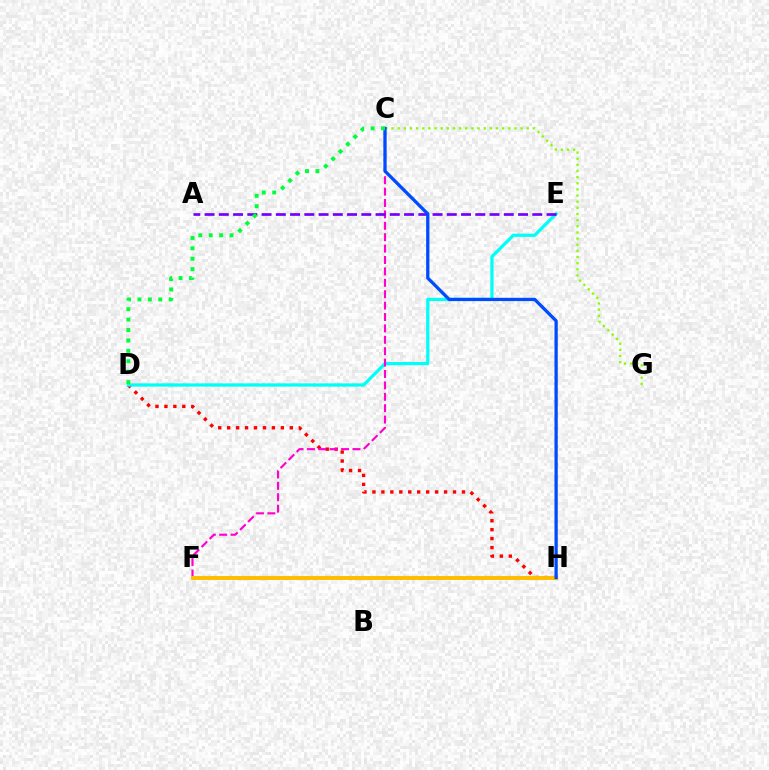{('D', 'H'): [{'color': '#ff0000', 'line_style': 'dotted', 'thickness': 2.43}], ('D', 'E'): [{'color': '#00fff6', 'line_style': 'solid', 'thickness': 2.34}], ('C', 'F'): [{'color': '#ff00cf', 'line_style': 'dashed', 'thickness': 1.55}], ('F', 'H'): [{'color': '#ffbd00', 'line_style': 'solid', 'thickness': 2.84}], ('A', 'E'): [{'color': '#7200ff', 'line_style': 'dashed', 'thickness': 1.94}], ('C', 'G'): [{'color': '#84ff00', 'line_style': 'dotted', 'thickness': 1.67}], ('C', 'H'): [{'color': '#004bff', 'line_style': 'solid', 'thickness': 2.36}], ('C', 'D'): [{'color': '#00ff39', 'line_style': 'dotted', 'thickness': 2.83}]}